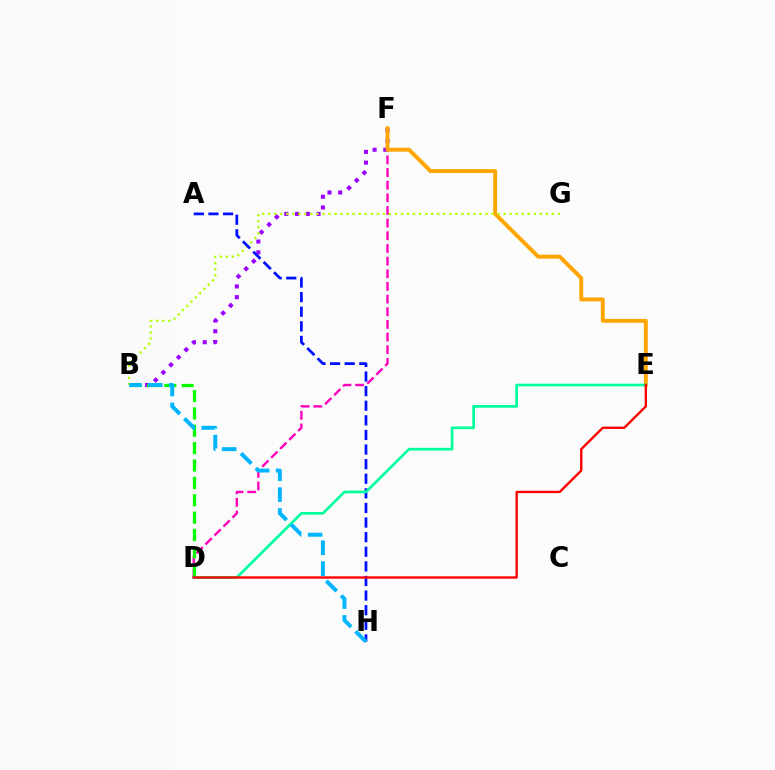{('B', 'F'): [{'color': '#9b00ff', 'line_style': 'dotted', 'thickness': 2.92}], ('D', 'F'): [{'color': '#ff00bd', 'line_style': 'dashed', 'thickness': 1.72}], ('B', 'D'): [{'color': '#08ff00', 'line_style': 'dashed', 'thickness': 2.36}], ('E', 'F'): [{'color': '#ffa500', 'line_style': 'solid', 'thickness': 2.81}], ('B', 'G'): [{'color': '#b3ff00', 'line_style': 'dotted', 'thickness': 1.64}], ('A', 'H'): [{'color': '#0010ff', 'line_style': 'dashed', 'thickness': 1.98}], ('D', 'E'): [{'color': '#00ff9d', 'line_style': 'solid', 'thickness': 1.94}, {'color': '#ff0000', 'line_style': 'solid', 'thickness': 1.69}], ('B', 'H'): [{'color': '#00b5ff', 'line_style': 'dashed', 'thickness': 2.84}]}